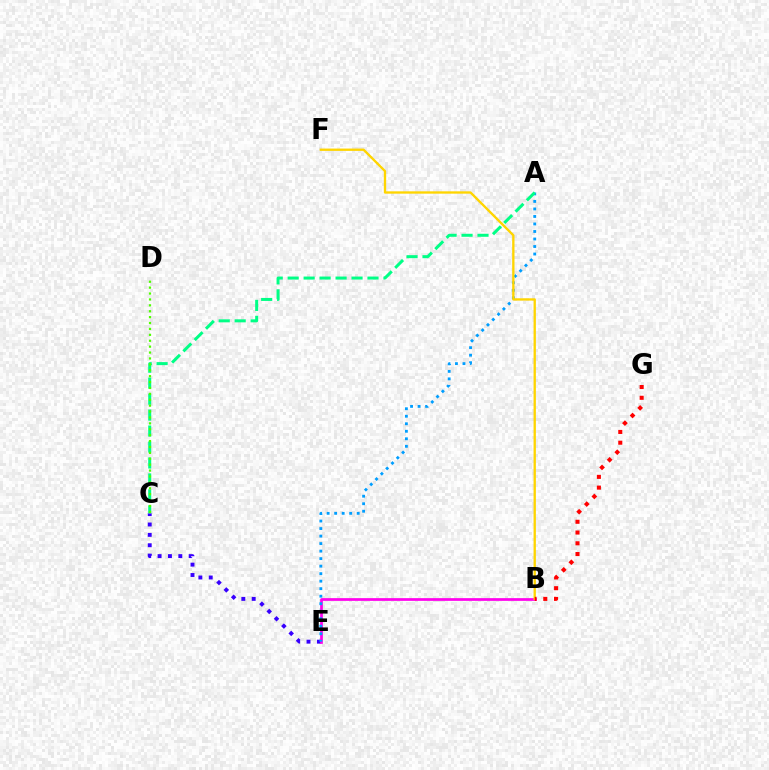{('C', 'E'): [{'color': '#3700ff', 'line_style': 'dotted', 'thickness': 2.82}], ('B', 'E'): [{'color': '#ff00ed', 'line_style': 'solid', 'thickness': 1.96}], ('A', 'E'): [{'color': '#009eff', 'line_style': 'dotted', 'thickness': 2.04}], ('B', 'F'): [{'color': '#ffd500', 'line_style': 'solid', 'thickness': 1.68}], ('A', 'C'): [{'color': '#00ff86', 'line_style': 'dashed', 'thickness': 2.17}], ('B', 'G'): [{'color': '#ff0000', 'line_style': 'dotted', 'thickness': 2.92}], ('C', 'D'): [{'color': '#4fff00', 'line_style': 'dotted', 'thickness': 1.6}]}